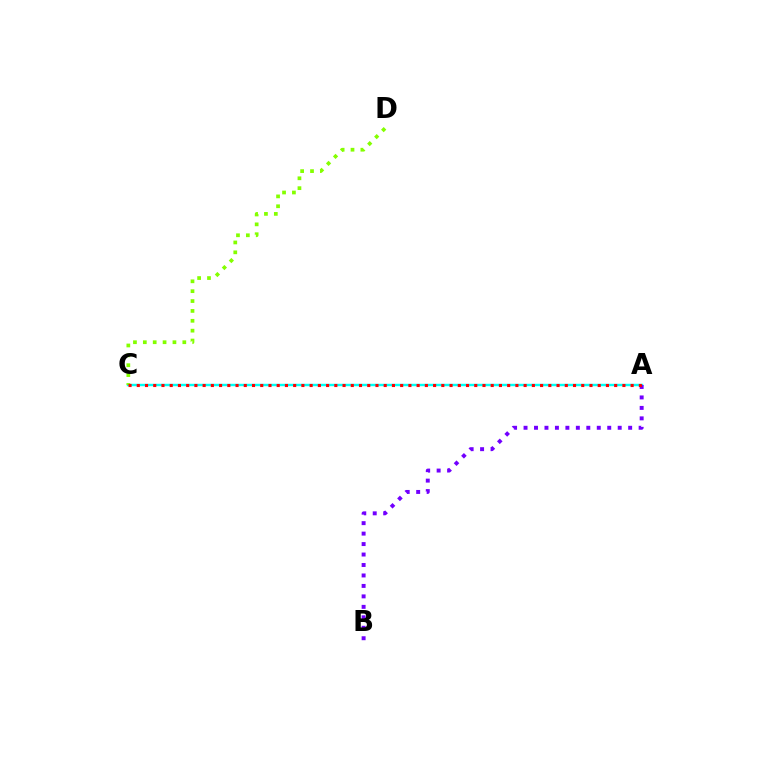{('A', 'C'): [{'color': '#00fff6', 'line_style': 'solid', 'thickness': 1.76}, {'color': '#ff0000', 'line_style': 'dotted', 'thickness': 2.24}], ('C', 'D'): [{'color': '#84ff00', 'line_style': 'dotted', 'thickness': 2.68}], ('A', 'B'): [{'color': '#7200ff', 'line_style': 'dotted', 'thickness': 2.84}]}